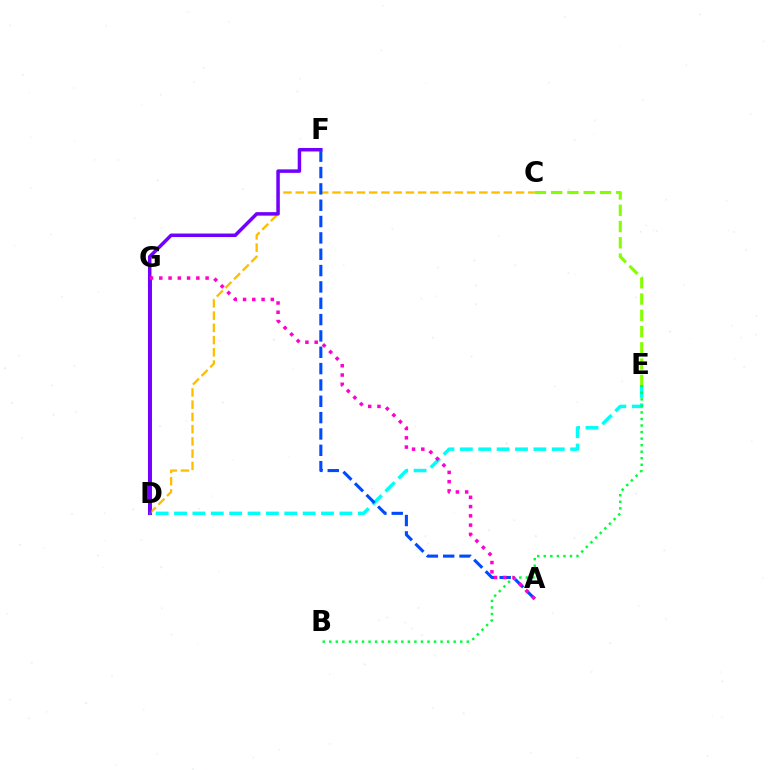{('D', 'G'): [{'color': '#ff0000', 'line_style': 'solid', 'thickness': 2.84}], ('C', 'D'): [{'color': '#ffbd00', 'line_style': 'dashed', 'thickness': 1.66}], ('D', 'F'): [{'color': '#7200ff', 'line_style': 'solid', 'thickness': 2.51}], ('C', 'E'): [{'color': '#84ff00', 'line_style': 'dashed', 'thickness': 2.21}], ('D', 'E'): [{'color': '#00fff6', 'line_style': 'dashed', 'thickness': 2.5}], ('A', 'F'): [{'color': '#004bff', 'line_style': 'dashed', 'thickness': 2.22}], ('B', 'E'): [{'color': '#00ff39', 'line_style': 'dotted', 'thickness': 1.78}], ('A', 'G'): [{'color': '#ff00cf', 'line_style': 'dotted', 'thickness': 2.52}]}